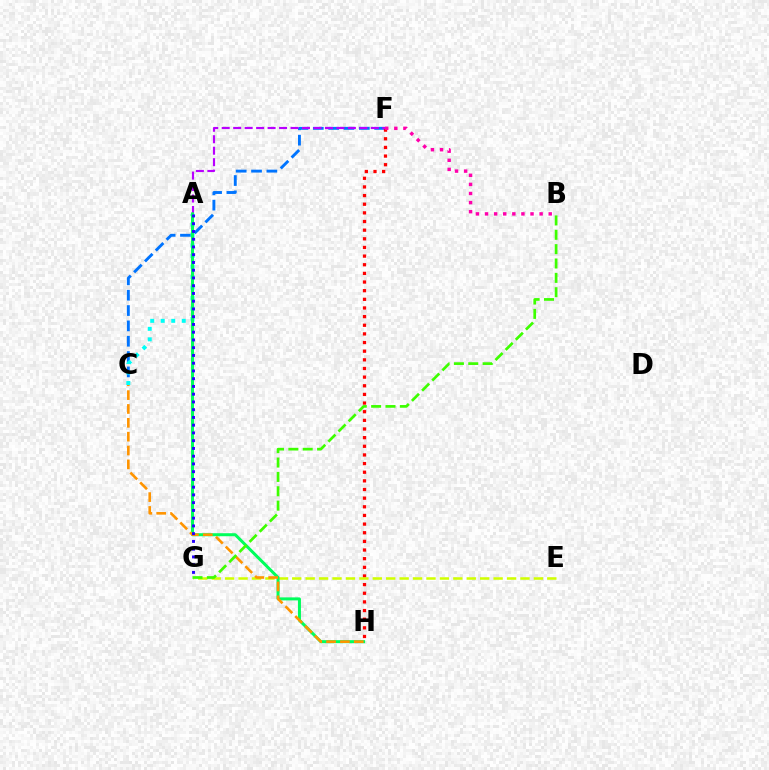{('C', 'F'): [{'color': '#0074ff', 'line_style': 'dashed', 'thickness': 2.08}], ('F', 'H'): [{'color': '#ff0000', 'line_style': 'dotted', 'thickness': 2.35}], ('E', 'G'): [{'color': '#d1ff00', 'line_style': 'dashed', 'thickness': 1.82}], ('A', 'C'): [{'color': '#00fff6', 'line_style': 'dotted', 'thickness': 2.85}], ('A', 'F'): [{'color': '#b900ff', 'line_style': 'dashed', 'thickness': 1.56}], ('A', 'H'): [{'color': '#00ff5c', 'line_style': 'solid', 'thickness': 2.17}], ('C', 'H'): [{'color': '#ff9400', 'line_style': 'dashed', 'thickness': 1.88}], ('B', 'G'): [{'color': '#3dff00', 'line_style': 'dashed', 'thickness': 1.95}], ('B', 'F'): [{'color': '#ff00ac', 'line_style': 'dotted', 'thickness': 2.47}], ('A', 'G'): [{'color': '#2500ff', 'line_style': 'dotted', 'thickness': 2.11}]}